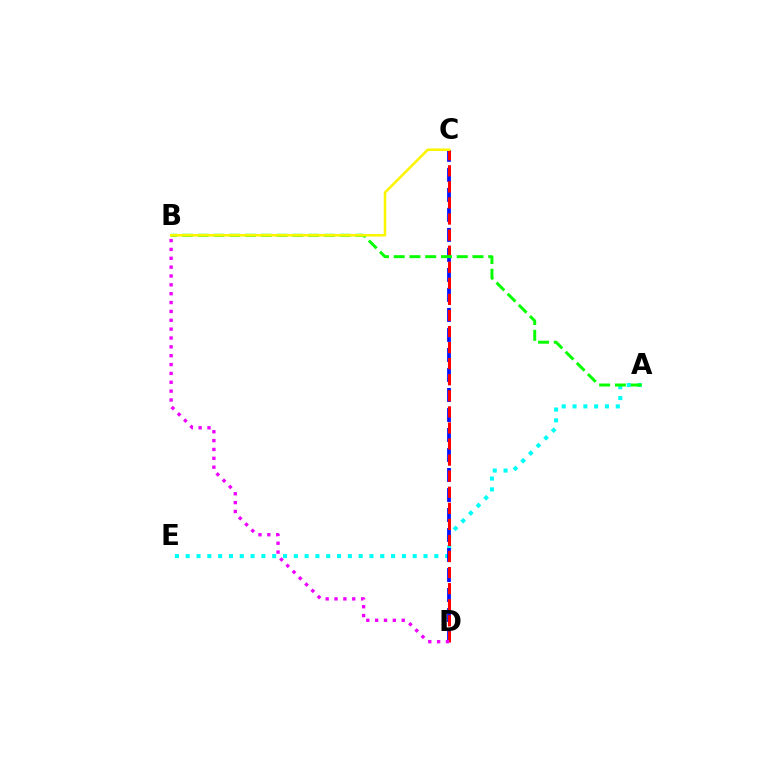{('A', 'E'): [{'color': '#00fff6', 'line_style': 'dotted', 'thickness': 2.94}], ('C', 'D'): [{'color': '#0010ff', 'line_style': 'dashed', 'thickness': 2.72}, {'color': '#ff0000', 'line_style': 'dashed', 'thickness': 2.18}], ('A', 'B'): [{'color': '#08ff00', 'line_style': 'dashed', 'thickness': 2.14}], ('B', 'D'): [{'color': '#ee00ff', 'line_style': 'dotted', 'thickness': 2.41}], ('B', 'C'): [{'color': '#fcf500', 'line_style': 'solid', 'thickness': 1.83}]}